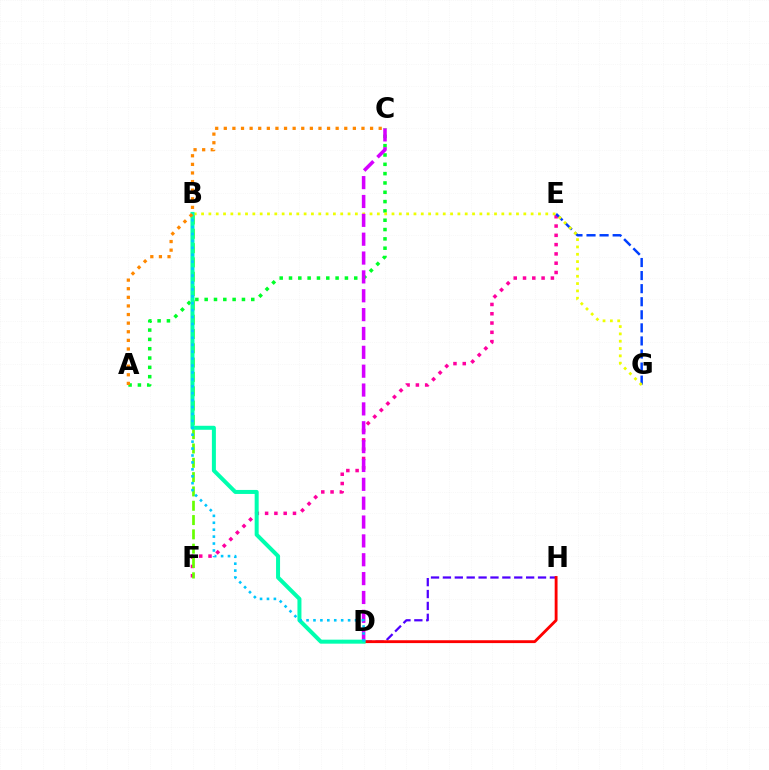{('E', 'F'): [{'color': '#ff00a0', 'line_style': 'dotted', 'thickness': 2.52}], ('B', 'F'): [{'color': '#66ff00', 'line_style': 'dashed', 'thickness': 1.94}], ('A', 'C'): [{'color': '#00ff27', 'line_style': 'dotted', 'thickness': 2.53}, {'color': '#ff8800', 'line_style': 'dotted', 'thickness': 2.34}], ('E', 'G'): [{'color': '#003fff', 'line_style': 'dashed', 'thickness': 1.78}], ('D', 'H'): [{'color': '#4f00ff', 'line_style': 'dashed', 'thickness': 1.62}, {'color': '#ff0000', 'line_style': 'solid', 'thickness': 2.05}], ('B', 'G'): [{'color': '#eeff00', 'line_style': 'dotted', 'thickness': 1.99}], ('C', 'D'): [{'color': '#d600ff', 'line_style': 'dashed', 'thickness': 2.56}], ('B', 'D'): [{'color': '#00ffaf', 'line_style': 'solid', 'thickness': 2.88}, {'color': '#00c7ff', 'line_style': 'dotted', 'thickness': 1.88}]}